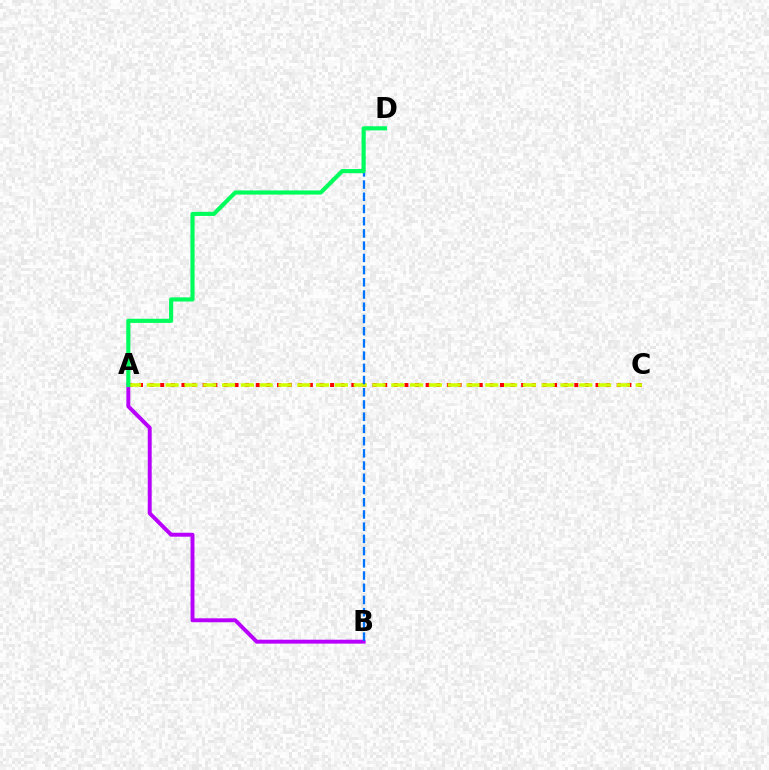{('A', 'B'): [{'color': '#b900ff', 'line_style': 'solid', 'thickness': 2.82}], ('A', 'C'): [{'color': '#ff0000', 'line_style': 'dotted', 'thickness': 2.88}, {'color': '#d1ff00', 'line_style': 'dashed', 'thickness': 2.55}], ('B', 'D'): [{'color': '#0074ff', 'line_style': 'dashed', 'thickness': 1.66}], ('A', 'D'): [{'color': '#00ff5c', 'line_style': 'solid', 'thickness': 2.98}]}